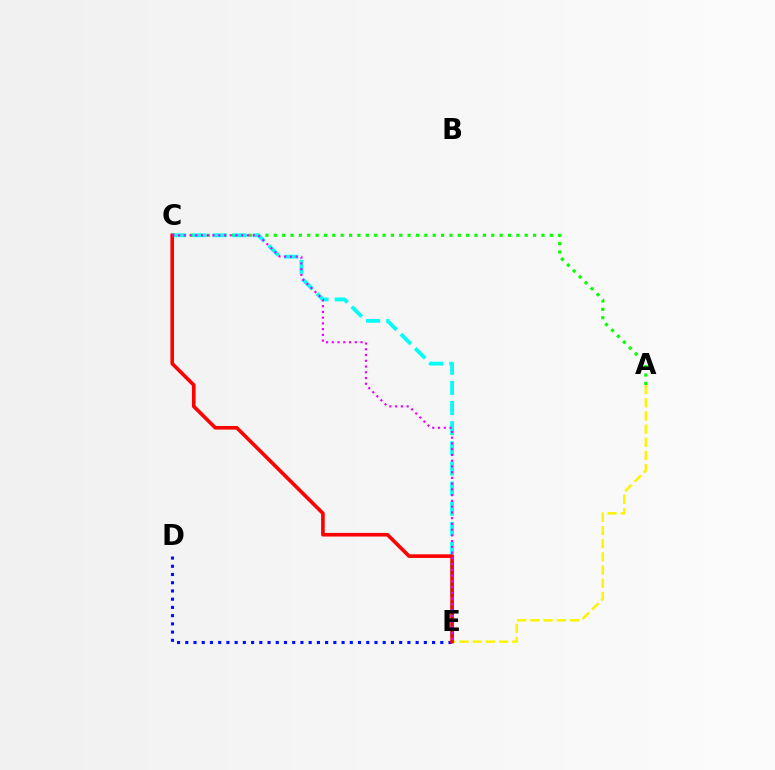{('A', 'C'): [{'color': '#08ff00', 'line_style': 'dotted', 'thickness': 2.27}], ('C', 'E'): [{'color': '#00fff6', 'line_style': 'dashed', 'thickness': 2.74}, {'color': '#ff0000', 'line_style': 'solid', 'thickness': 2.61}, {'color': '#ee00ff', 'line_style': 'dotted', 'thickness': 1.56}], ('D', 'E'): [{'color': '#0010ff', 'line_style': 'dotted', 'thickness': 2.24}], ('A', 'E'): [{'color': '#fcf500', 'line_style': 'dashed', 'thickness': 1.79}]}